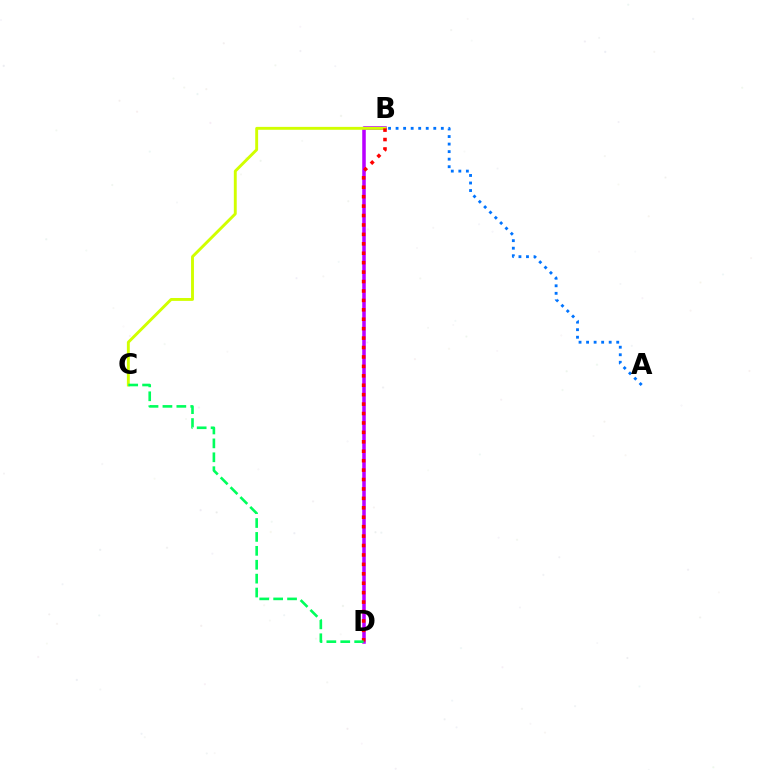{('A', 'B'): [{'color': '#0074ff', 'line_style': 'dotted', 'thickness': 2.05}], ('B', 'D'): [{'color': '#b900ff', 'line_style': 'solid', 'thickness': 2.54}, {'color': '#ff0000', 'line_style': 'dotted', 'thickness': 2.56}], ('B', 'C'): [{'color': '#d1ff00', 'line_style': 'solid', 'thickness': 2.09}], ('C', 'D'): [{'color': '#00ff5c', 'line_style': 'dashed', 'thickness': 1.89}]}